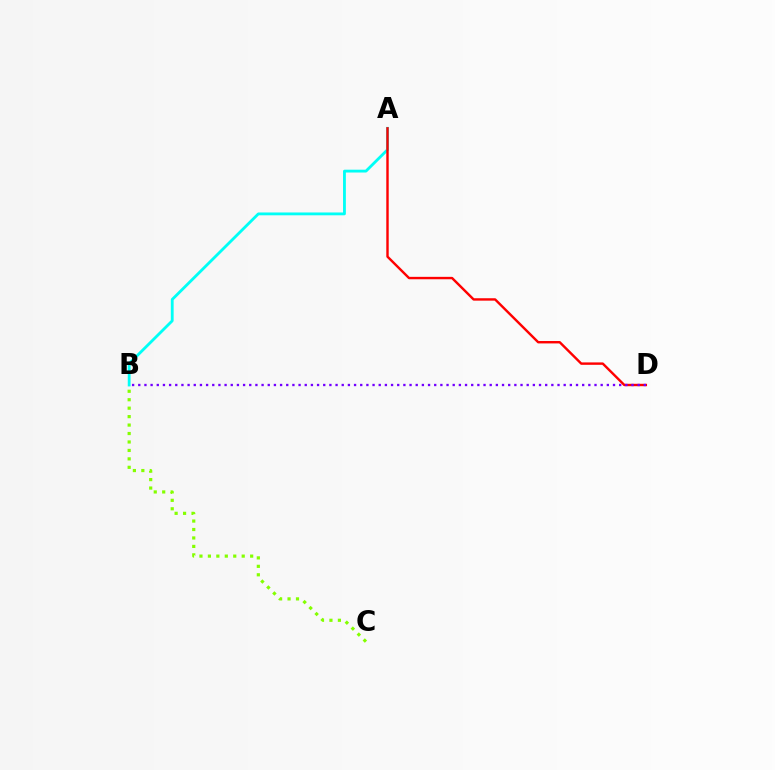{('A', 'B'): [{'color': '#00fff6', 'line_style': 'solid', 'thickness': 2.03}], ('B', 'C'): [{'color': '#84ff00', 'line_style': 'dotted', 'thickness': 2.3}], ('A', 'D'): [{'color': '#ff0000', 'line_style': 'solid', 'thickness': 1.74}], ('B', 'D'): [{'color': '#7200ff', 'line_style': 'dotted', 'thickness': 1.68}]}